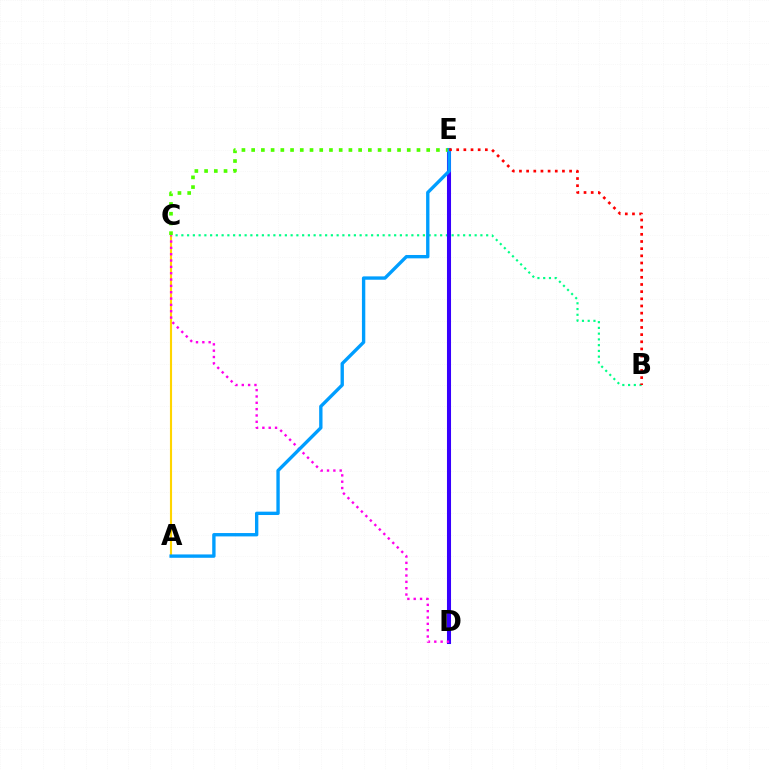{('B', 'C'): [{'color': '#00ff86', 'line_style': 'dotted', 'thickness': 1.56}], ('D', 'E'): [{'color': '#3700ff', 'line_style': 'solid', 'thickness': 2.92}], ('A', 'C'): [{'color': '#ffd500', 'line_style': 'solid', 'thickness': 1.53}], ('C', 'D'): [{'color': '#ff00ed', 'line_style': 'dotted', 'thickness': 1.72}], ('C', 'E'): [{'color': '#4fff00', 'line_style': 'dotted', 'thickness': 2.64}], ('A', 'E'): [{'color': '#009eff', 'line_style': 'solid', 'thickness': 2.42}], ('B', 'E'): [{'color': '#ff0000', 'line_style': 'dotted', 'thickness': 1.95}]}